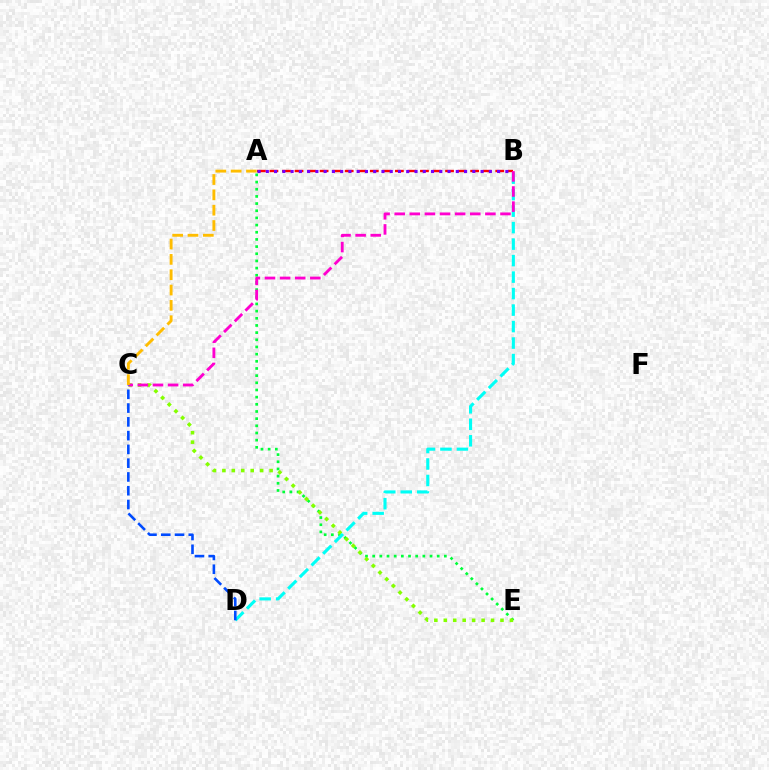{('A', 'E'): [{'color': '#00ff39', 'line_style': 'dotted', 'thickness': 1.95}], ('C', 'E'): [{'color': '#84ff00', 'line_style': 'dotted', 'thickness': 2.57}], ('B', 'D'): [{'color': '#00fff6', 'line_style': 'dashed', 'thickness': 2.24}], ('A', 'B'): [{'color': '#ff0000', 'line_style': 'dashed', 'thickness': 1.7}, {'color': '#7200ff', 'line_style': 'dotted', 'thickness': 2.24}], ('B', 'C'): [{'color': '#ff00cf', 'line_style': 'dashed', 'thickness': 2.05}], ('A', 'C'): [{'color': '#ffbd00', 'line_style': 'dashed', 'thickness': 2.08}], ('C', 'D'): [{'color': '#004bff', 'line_style': 'dashed', 'thickness': 1.87}]}